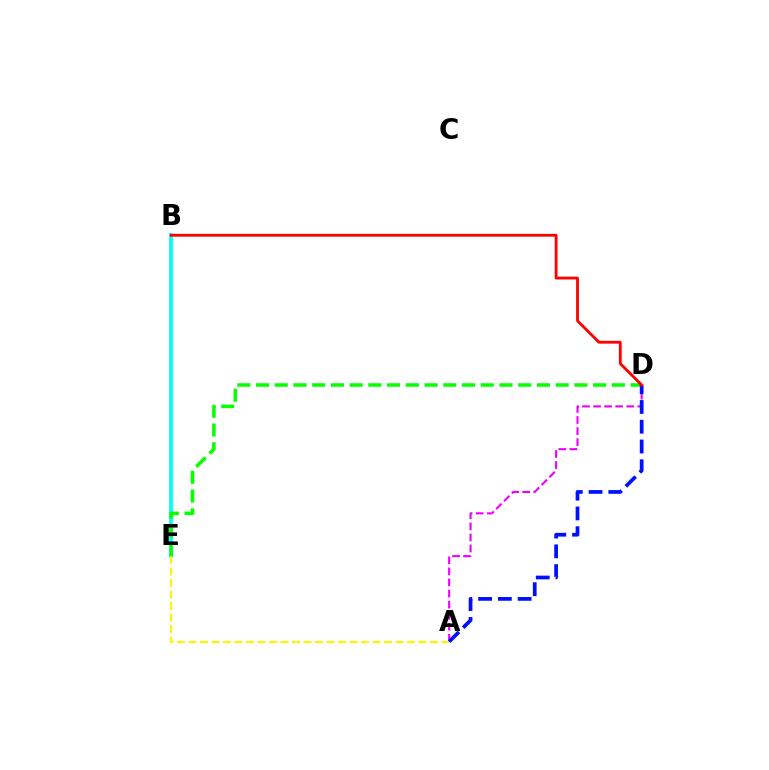{('A', 'D'): [{'color': '#ee00ff', 'line_style': 'dashed', 'thickness': 1.5}, {'color': '#0010ff', 'line_style': 'dashed', 'thickness': 2.68}], ('B', 'E'): [{'color': '#00fff6', 'line_style': 'solid', 'thickness': 2.68}], ('A', 'E'): [{'color': '#fcf500', 'line_style': 'dashed', 'thickness': 1.56}], ('D', 'E'): [{'color': '#08ff00', 'line_style': 'dashed', 'thickness': 2.54}], ('B', 'D'): [{'color': '#ff0000', 'line_style': 'solid', 'thickness': 2.03}]}